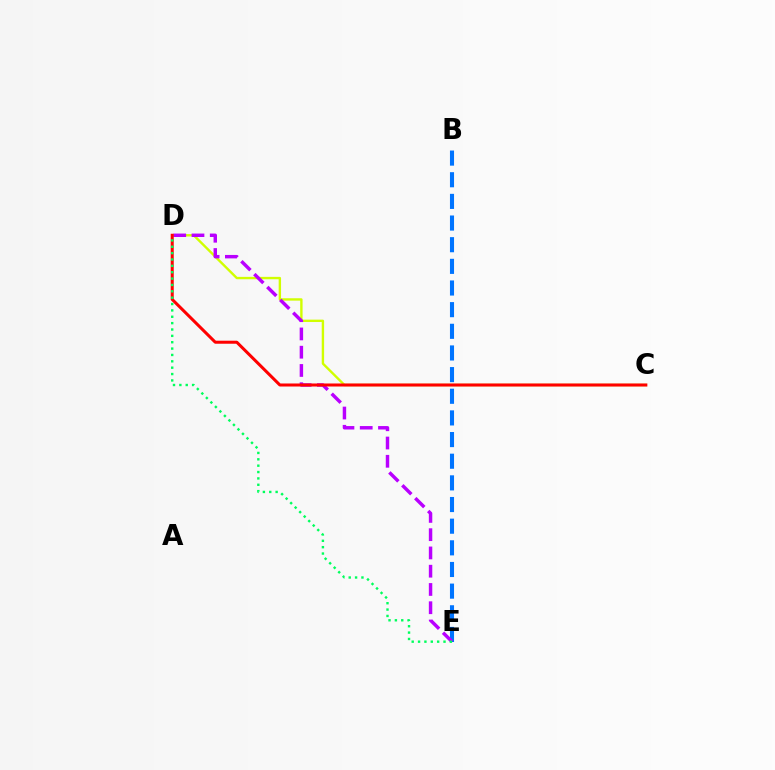{('C', 'D'): [{'color': '#d1ff00', 'line_style': 'solid', 'thickness': 1.72}, {'color': '#ff0000', 'line_style': 'solid', 'thickness': 2.18}], ('B', 'E'): [{'color': '#0074ff', 'line_style': 'dashed', 'thickness': 2.94}], ('D', 'E'): [{'color': '#b900ff', 'line_style': 'dashed', 'thickness': 2.48}, {'color': '#00ff5c', 'line_style': 'dotted', 'thickness': 1.73}]}